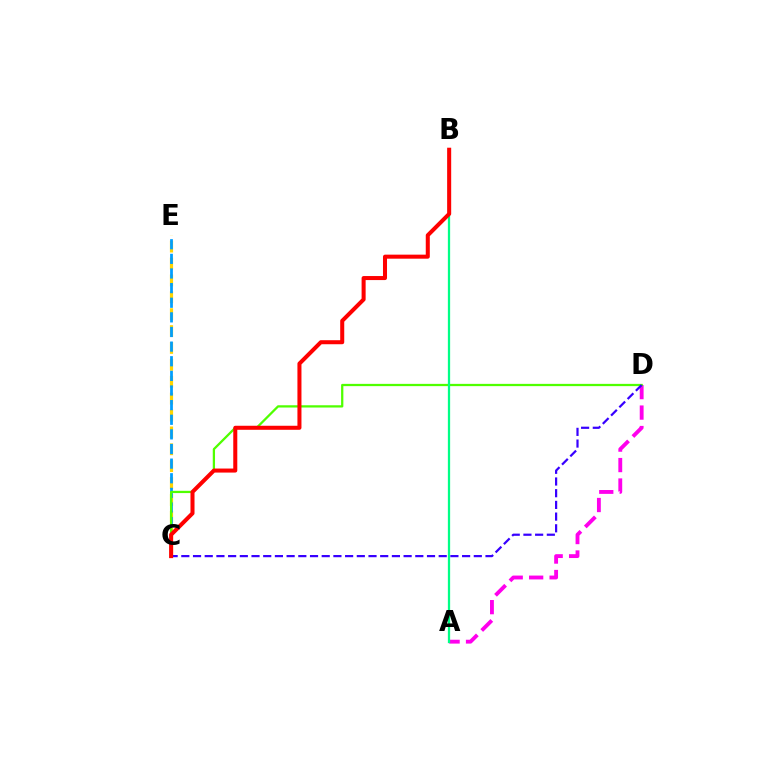{('A', 'D'): [{'color': '#ff00ed', 'line_style': 'dashed', 'thickness': 2.78}], ('C', 'E'): [{'color': '#ffd500', 'line_style': 'dashed', 'thickness': 2.29}, {'color': '#009eff', 'line_style': 'dashed', 'thickness': 1.99}], ('C', 'D'): [{'color': '#4fff00', 'line_style': 'solid', 'thickness': 1.63}, {'color': '#3700ff', 'line_style': 'dashed', 'thickness': 1.59}], ('A', 'B'): [{'color': '#00ff86', 'line_style': 'solid', 'thickness': 1.63}], ('B', 'C'): [{'color': '#ff0000', 'line_style': 'solid', 'thickness': 2.9}]}